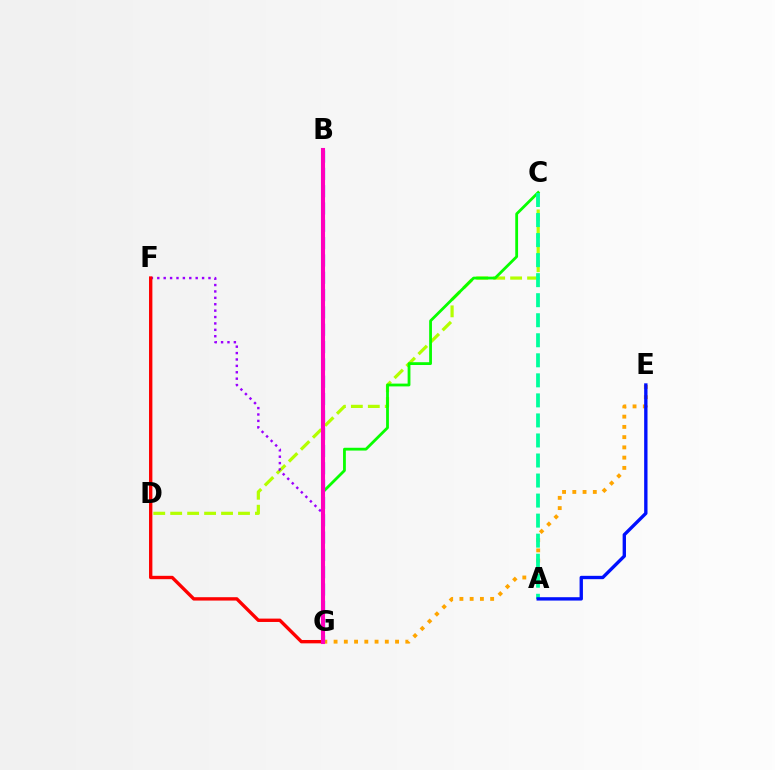{('C', 'D'): [{'color': '#b3ff00', 'line_style': 'dashed', 'thickness': 2.3}], ('E', 'G'): [{'color': '#ffa500', 'line_style': 'dotted', 'thickness': 2.78}], ('C', 'G'): [{'color': '#08ff00', 'line_style': 'solid', 'thickness': 2.02}], ('A', 'C'): [{'color': '#00ff9d', 'line_style': 'dashed', 'thickness': 2.72}], ('F', 'G'): [{'color': '#9b00ff', 'line_style': 'dotted', 'thickness': 1.74}, {'color': '#ff0000', 'line_style': 'solid', 'thickness': 2.42}], ('A', 'E'): [{'color': '#0010ff', 'line_style': 'solid', 'thickness': 2.41}], ('B', 'G'): [{'color': '#00b5ff', 'line_style': 'dashed', 'thickness': 2.35}, {'color': '#ff00bd', 'line_style': 'solid', 'thickness': 2.94}]}